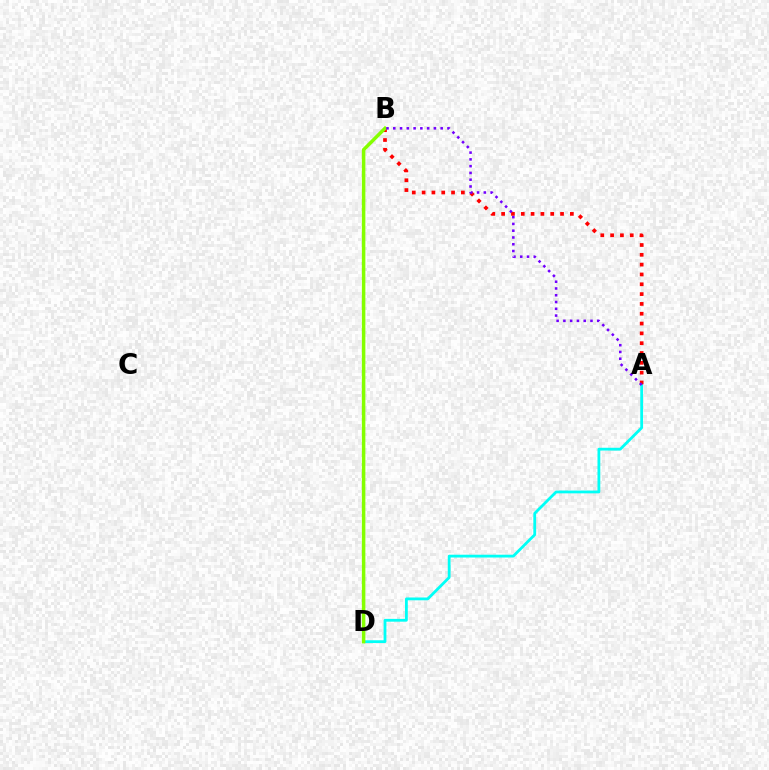{('A', 'D'): [{'color': '#00fff6', 'line_style': 'solid', 'thickness': 2.01}], ('A', 'B'): [{'color': '#ff0000', 'line_style': 'dotted', 'thickness': 2.67}, {'color': '#7200ff', 'line_style': 'dotted', 'thickness': 1.84}], ('B', 'D'): [{'color': '#84ff00', 'line_style': 'solid', 'thickness': 2.52}]}